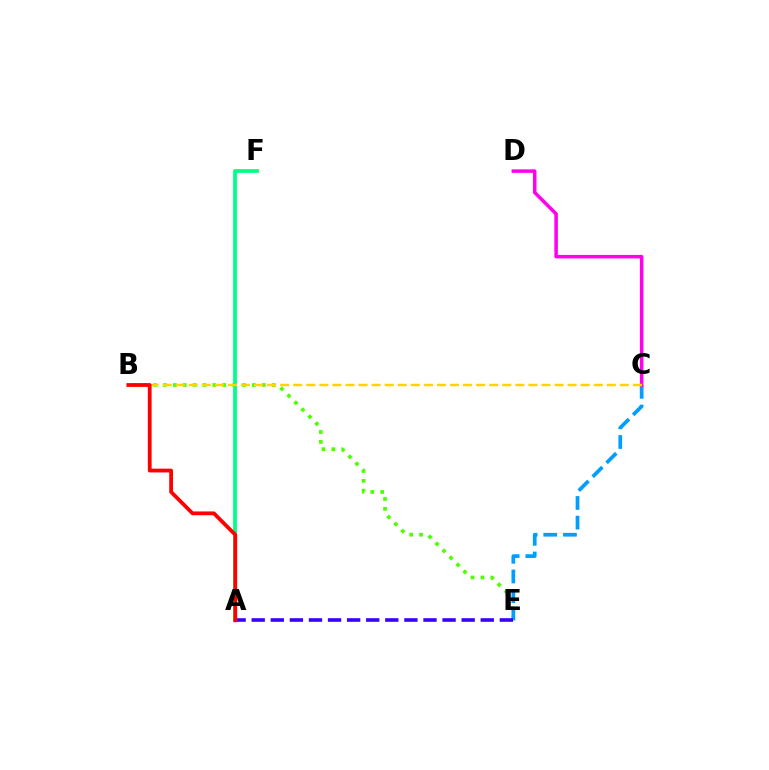{('B', 'E'): [{'color': '#4fff00', 'line_style': 'dotted', 'thickness': 2.69}], ('A', 'F'): [{'color': '#00ff86', 'line_style': 'solid', 'thickness': 2.71}], ('C', 'E'): [{'color': '#009eff', 'line_style': 'dashed', 'thickness': 2.67}], ('C', 'D'): [{'color': '#ff00ed', 'line_style': 'solid', 'thickness': 2.53}], ('B', 'C'): [{'color': '#ffd500', 'line_style': 'dashed', 'thickness': 1.77}], ('A', 'E'): [{'color': '#3700ff', 'line_style': 'dashed', 'thickness': 2.59}], ('A', 'B'): [{'color': '#ff0000', 'line_style': 'solid', 'thickness': 2.72}]}